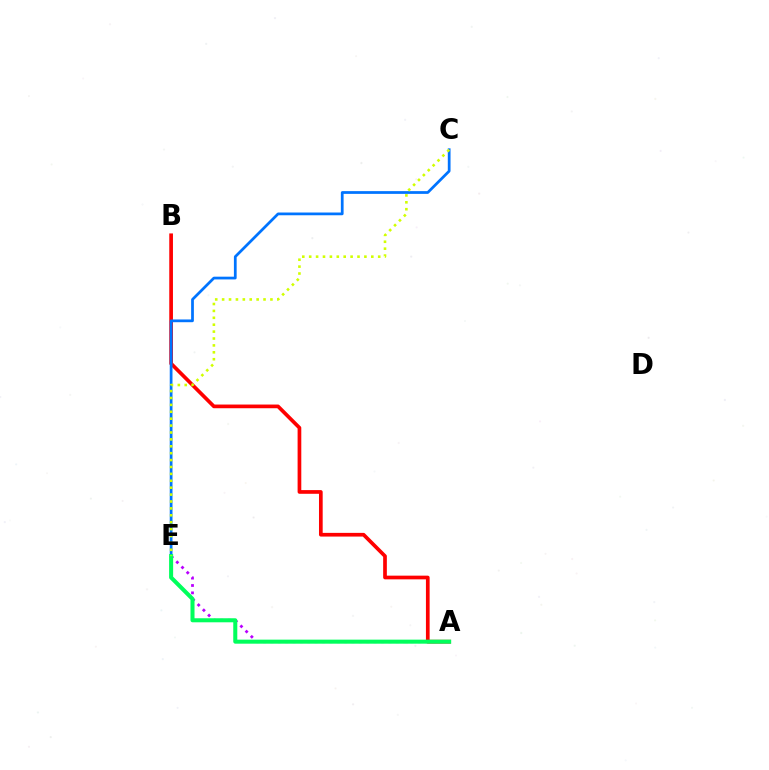{('A', 'B'): [{'color': '#ff0000', 'line_style': 'solid', 'thickness': 2.66}], ('A', 'E'): [{'color': '#b900ff', 'line_style': 'dotted', 'thickness': 2.0}, {'color': '#00ff5c', 'line_style': 'solid', 'thickness': 2.91}], ('C', 'E'): [{'color': '#0074ff', 'line_style': 'solid', 'thickness': 1.97}, {'color': '#d1ff00', 'line_style': 'dotted', 'thickness': 1.87}]}